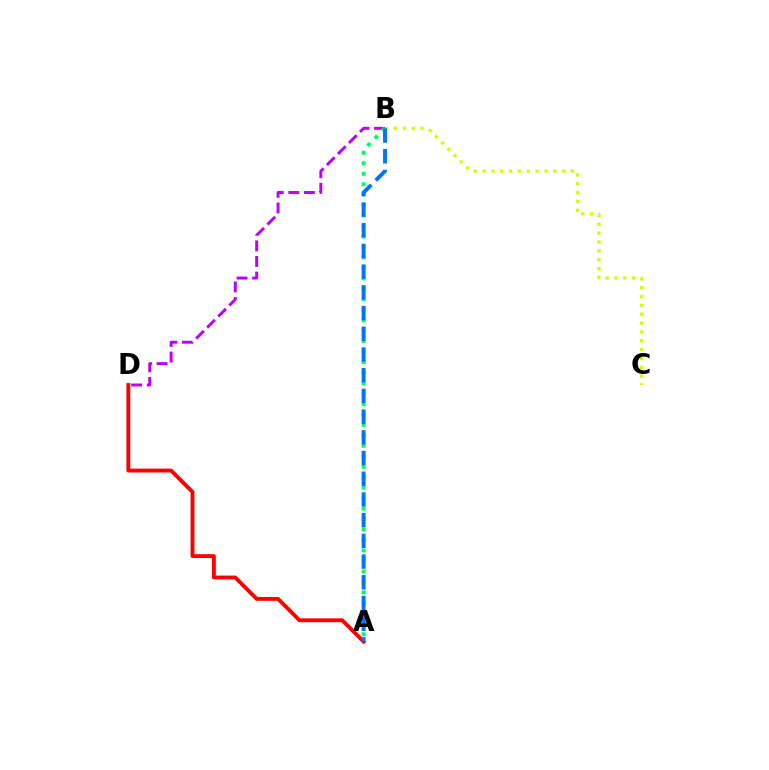{('B', 'C'): [{'color': '#d1ff00', 'line_style': 'dotted', 'thickness': 2.4}], ('B', 'D'): [{'color': '#b900ff', 'line_style': 'dashed', 'thickness': 2.12}], ('A', 'B'): [{'color': '#00ff5c', 'line_style': 'dotted', 'thickness': 2.84}, {'color': '#0074ff', 'line_style': 'dashed', 'thickness': 2.81}], ('A', 'D'): [{'color': '#ff0000', 'line_style': 'solid', 'thickness': 2.79}]}